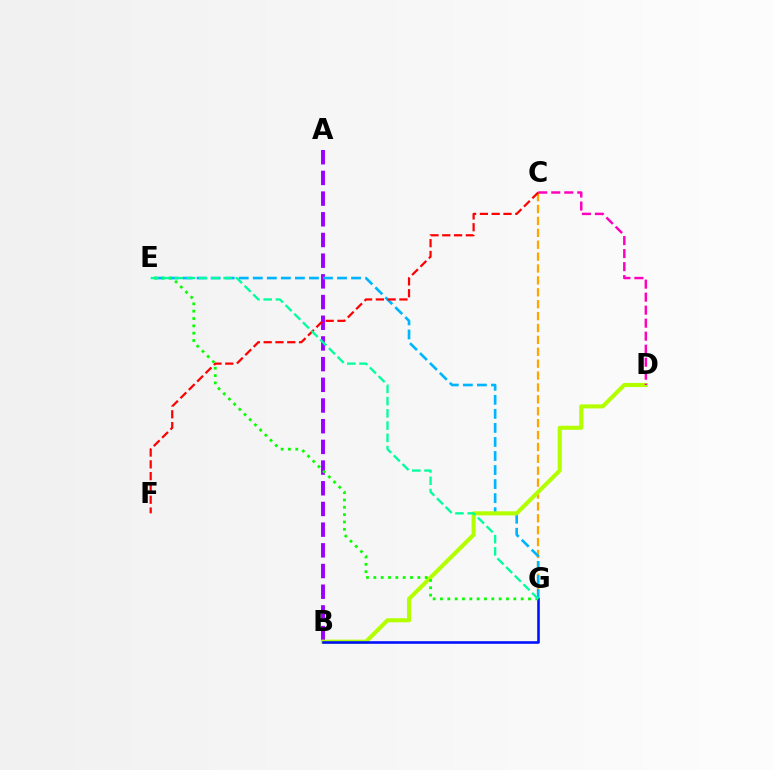{('C', 'G'): [{'color': '#ffa500', 'line_style': 'dashed', 'thickness': 1.62}], ('A', 'B'): [{'color': '#9b00ff', 'line_style': 'dashed', 'thickness': 2.81}], ('E', 'G'): [{'color': '#00b5ff', 'line_style': 'dashed', 'thickness': 1.91}, {'color': '#08ff00', 'line_style': 'dotted', 'thickness': 1.99}, {'color': '#00ff9d', 'line_style': 'dashed', 'thickness': 1.66}], ('B', 'D'): [{'color': '#b3ff00', 'line_style': 'solid', 'thickness': 2.93}], ('B', 'G'): [{'color': '#0010ff', 'line_style': 'solid', 'thickness': 1.86}], ('C', 'D'): [{'color': '#ff00bd', 'line_style': 'dashed', 'thickness': 1.77}], ('C', 'F'): [{'color': '#ff0000', 'line_style': 'dashed', 'thickness': 1.6}]}